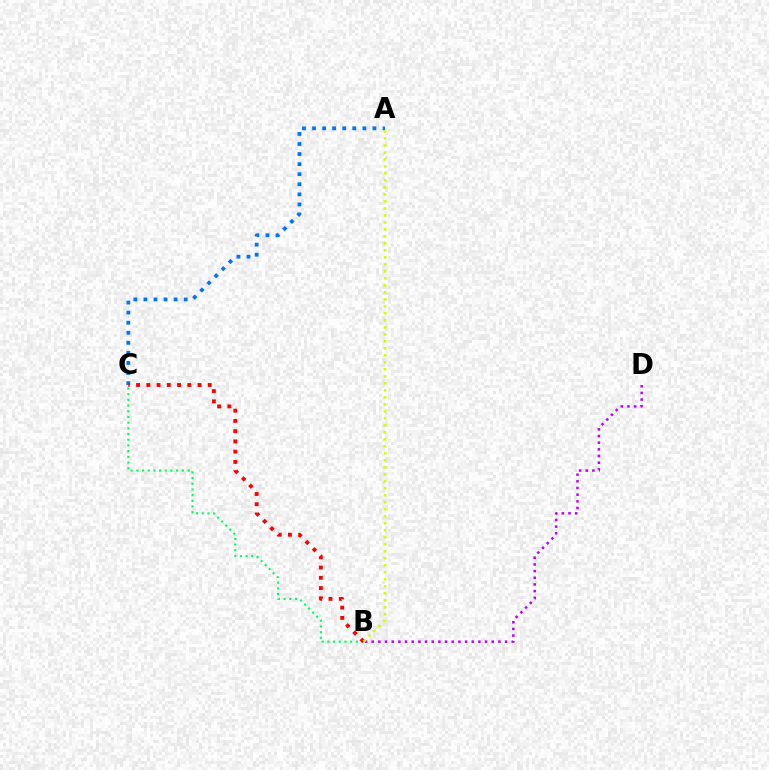{('A', 'C'): [{'color': '#0074ff', 'line_style': 'dotted', 'thickness': 2.74}], ('B', 'C'): [{'color': '#00ff5c', 'line_style': 'dotted', 'thickness': 1.55}, {'color': '#ff0000', 'line_style': 'dotted', 'thickness': 2.78}], ('B', 'D'): [{'color': '#b900ff', 'line_style': 'dotted', 'thickness': 1.81}], ('A', 'B'): [{'color': '#d1ff00', 'line_style': 'dotted', 'thickness': 1.9}]}